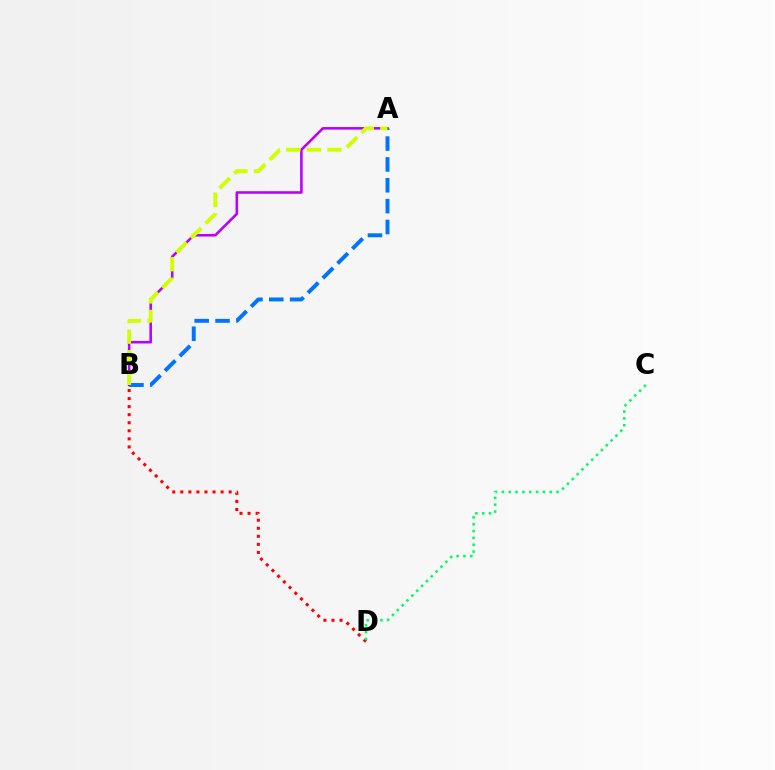{('A', 'B'): [{'color': '#b900ff', 'line_style': 'solid', 'thickness': 1.85}, {'color': '#0074ff', 'line_style': 'dashed', 'thickness': 2.83}, {'color': '#d1ff00', 'line_style': 'dashed', 'thickness': 2.8}], ('B', 'D'): [{'color': '#ff0000', 'line_style': 'dotted', 'thickness': 2.19}], ('C', 'D'): [{'color': '#00ff5c', 'line_style': 'dotted', 'thickness': 1.86}]}